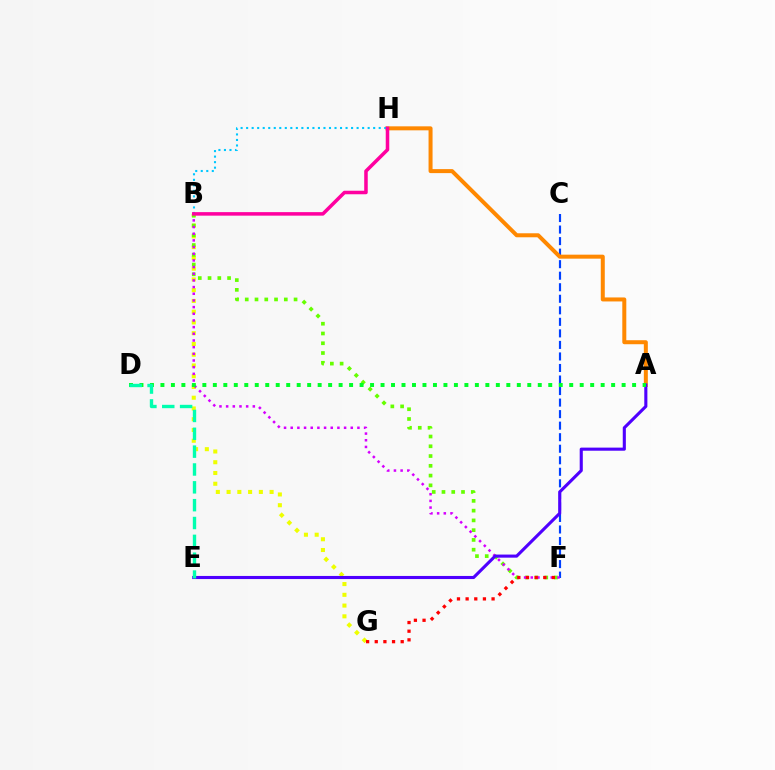{('B', 'G'): [{'color': '#eeff00', 'line_style': 'dotted', 'thickness': 2.92}], ('B', 'F'): [{'color': '#66ff00', 'line_style': 'dotted', 'thickness': 2.65}, {'color': '#d600ff', 'line_style': 'dotted', 'thickness': 1.81}], ('C', 'F'): [{'color': '#003fff', 'line_style': 'dashed', 'thickness': 1.57}], ('A', 'H'): [{'color': '#ff8800', 'line_style': 'solid', 'thickness': 2.88}], ('F', 'G'): [{'color': '#ff0000', 'line_style': 'dotted', 'thickness': 2.35}], ('A', 'E'): [{'color': '#4f00ff', 'line_style': 'solid', 'thickness': 2.23}], ('B', 'H'): [{'color': '#00c7ff', 'line_style': 'dotted', 'thickness': 1.5}, {'color': '#ff00a0', 'line_style': 'solid', 'thickness': 2.54}], ('A', 'D'): [{'color': '#00ff27', 'line_style': 'dotted', 'thickness': 2.85}], ('D', 'E'): [{'color': '#00ffaf', 'line_style': 'dashed', 'thickness': 2.42}]}